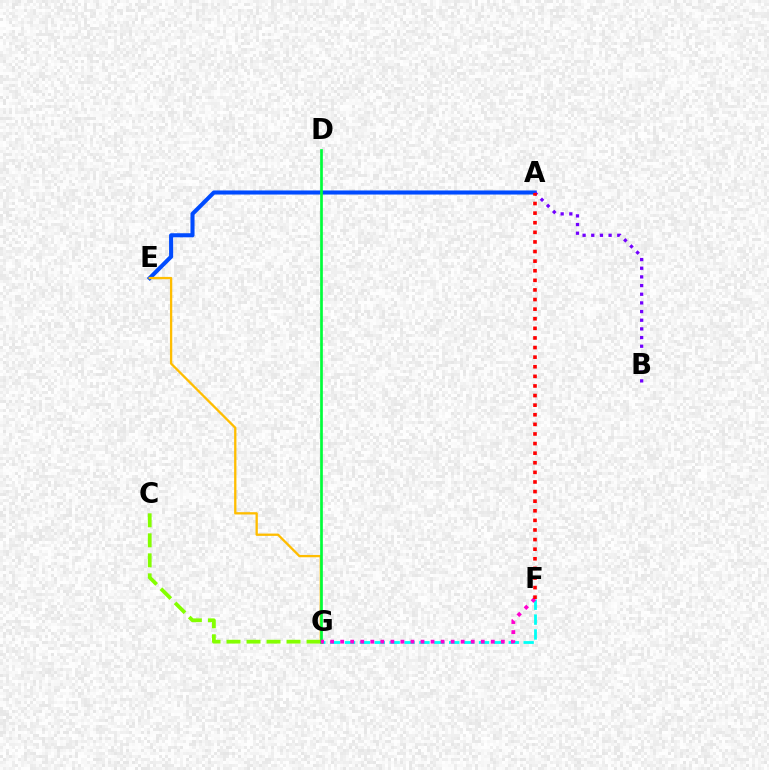{('F', 'G'): [{'color': '#00fff6', 'line_style': 'dashed', 'thickness': 2.02}, {'color': '#ff00cf', 'line_style': 'dotted', 'thickness': 2.73}], ('A', 'E'): [{'color': '#004bff', 'line_style': 'solid', 'thickness': 2.93}], ('E', 'G'): [{'color': '#ffbd00', 'line_style': 'solid', 'thickness': 1.66}], ('C', 'G'): [{'color': '#84ff00', 'line_style': 'dashed', 'thickness': 2.72}], ('D', 'G'): [{'color': '#00ff39', 'line_style': 'solid', 'thickness': 1.93}], ('A', 'B'): [{'color': '#7200ff', 'line_style': 'dotted', 'thickness': 2.35}], ('A', 'F'): [{'color': '#ff0000', 'line_style': 'dotted', 'thickness': 2.61}]}